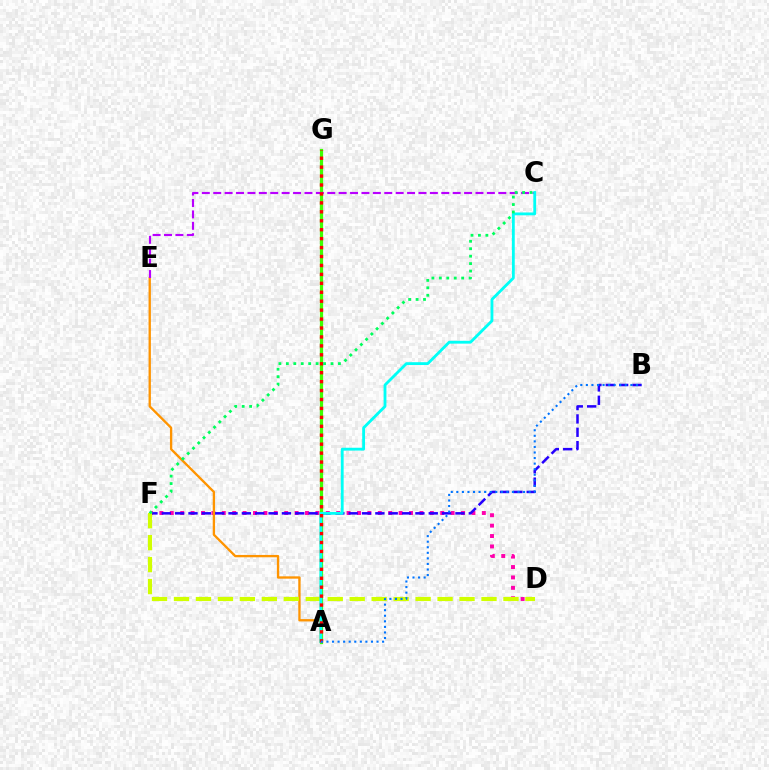{('D', 'F'): [{'color': '#ff00ac', 'line_style': 'dotted', 'thickness': 2.83}, {'color': '#d1ff00', 'line_style': 'dashed', 'thickness': 2.98}], ('A', 'G'): [{'color': '#3dff00', 'line_style': 'solid', 'thickness': 2.32}, {'color': '#ff0000', 'line_style': 'dotted', 'thickness': 2.43}], ('B', 'F'): [{'color': '#2500ff', 'line_style': 'dashed', 'thickness': 1.81}], ('A', 'E'): [{'color': '#ff9400', 'line_style': 'solid', 'thickness': 1.68}], ('C', 'E'): [{'color': '#b900ff', 'line_style': 'dashed', 'thickness': 1.55}], ('A', 'C'): [{'color': '#00fff6', 'line_style': 'solid', 'thickness': 2.04}], ('C', 'F'): [{'color': '#00ff5c', 'line_style': 'dotted', 'thickness': 2.02}], ('A', 'B'): [{'color': '#0074ff', 'line_style': 'dotted', 'thickness': 1.51}]}